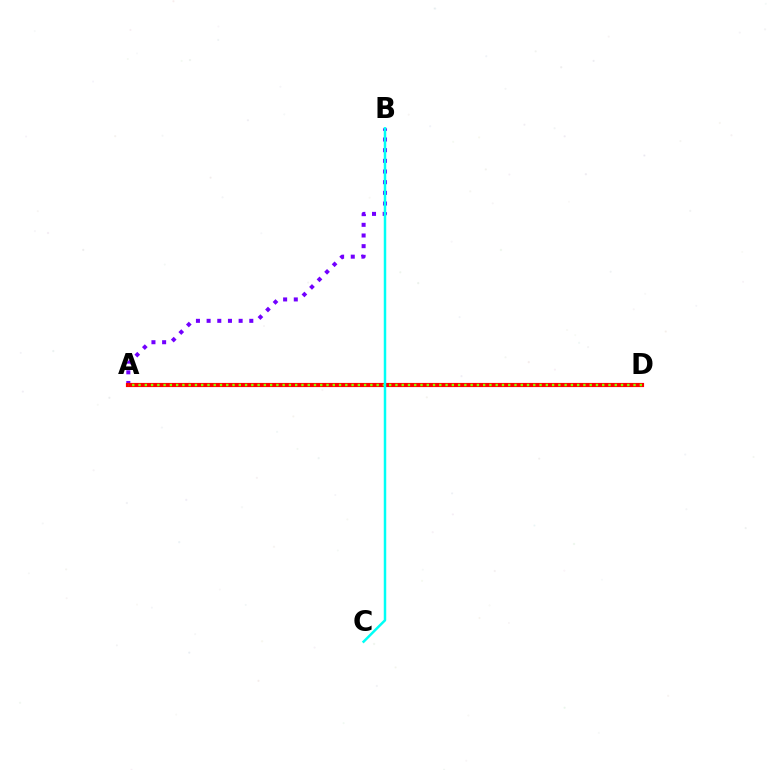{('A', 'B'): [{'color': '#7200ff', 'line_style': 'dotted', 'thickness': 2.9}], ('A', 'D'): [{'color': '#ff0000', 'line_style': 'solid', 'thickness': 2.99}, {'color': '#84ff00', 'line_style': 'dotted', 'thickness': 1.7}], ('B', 'C'): [{'color': '#00fff6', 'line_style': 'solid', 'thickness': 1.79}]}